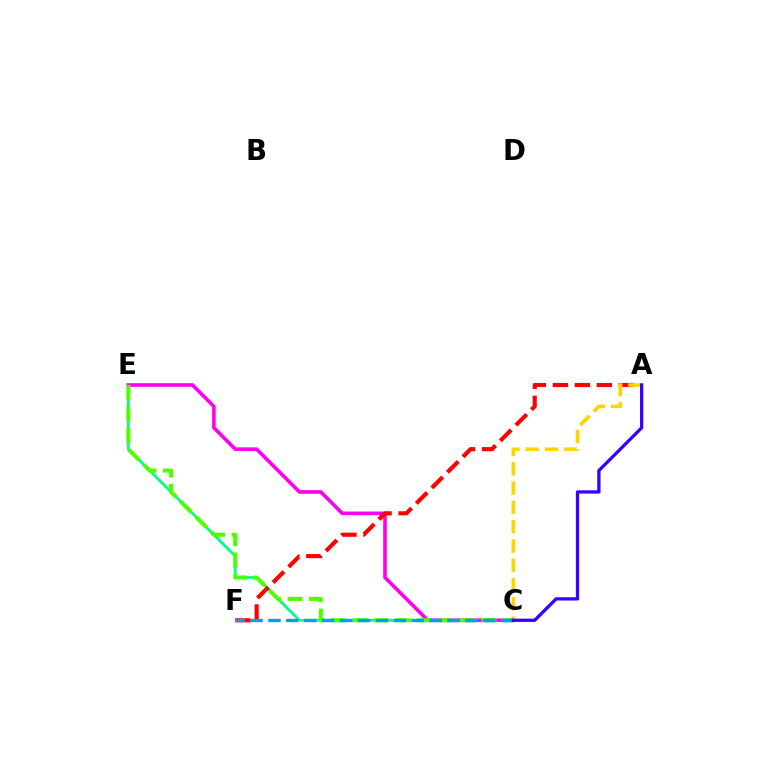{('C', 'E'): [{'color': '#00ff86', 'line_style': 'solid', 'thickness': 1.99}, {'color': '#ff00ed', 'line_style': 'solid', 'thickness': 2.6}, {'color': '#4fff00', 'line_style': 'dashed', 'thickness': 2.93}], ('A', 'F'): [{'color': '#ff0000', 'line_style': 'dashed', 'thickness': 2.99}], ('A', 'C'): [{'color': '#ffd500', 'line_style': 'dashed', 'thickness': 2.62}, {'color': '#3700ff', 'line_style': 'solid', 'thickness': 2.37}], ('C', 'F'): [{'color': '#009eff', 'line_style': 'dashed', 'thickness': 2.43}]}